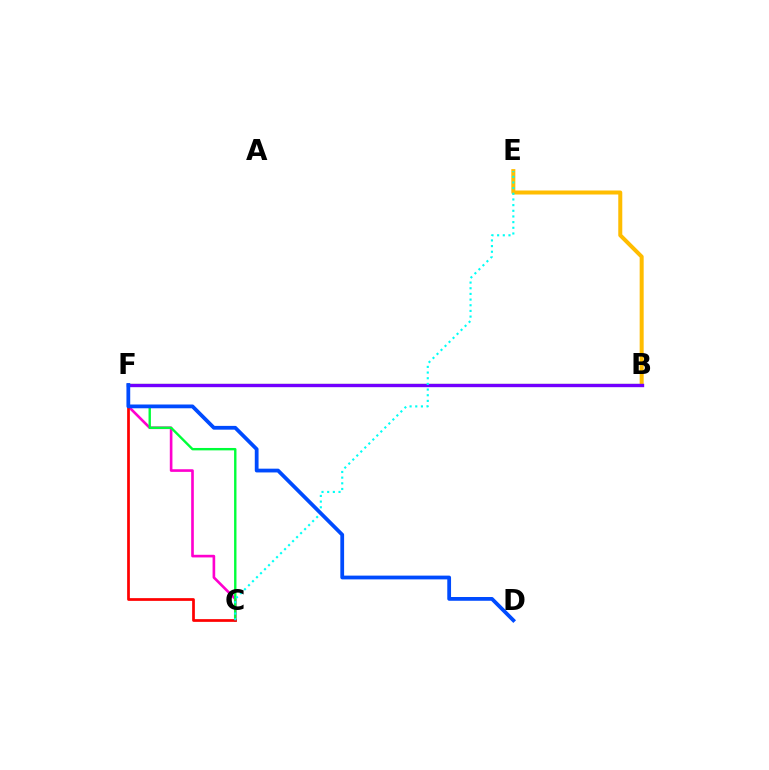{('C', 'F'): [{'color': '#ff00cf', 'line_style': 'solid', 'thickness': 1.9}, {'color': '#00ff39', 'line_style': 'solid', 'thickness': 1.72}, {'color': '#ff0000', 'line_style': 'solid', 'thickness': 1.96}], ('B', 'F'): [{'color': '#84ff00', 'line_style': 'solid', 'thickness': 1.6}, {'color': '#7200ff', 'line_style': 'solid', 'thickness': 2.42}], ('B', 'E'): [{'color': '#ffbd00', 'line_style': 'solid', 'thickness': 2.89}], ('C', 'E'): [{'color': '#00fff6', 'line_style': 'dotted', 'thickness': 1.54}], ('D', 'F'): [{'color': '#004bff', 'line_style': 'solid', 'thickness': 2.72}]}